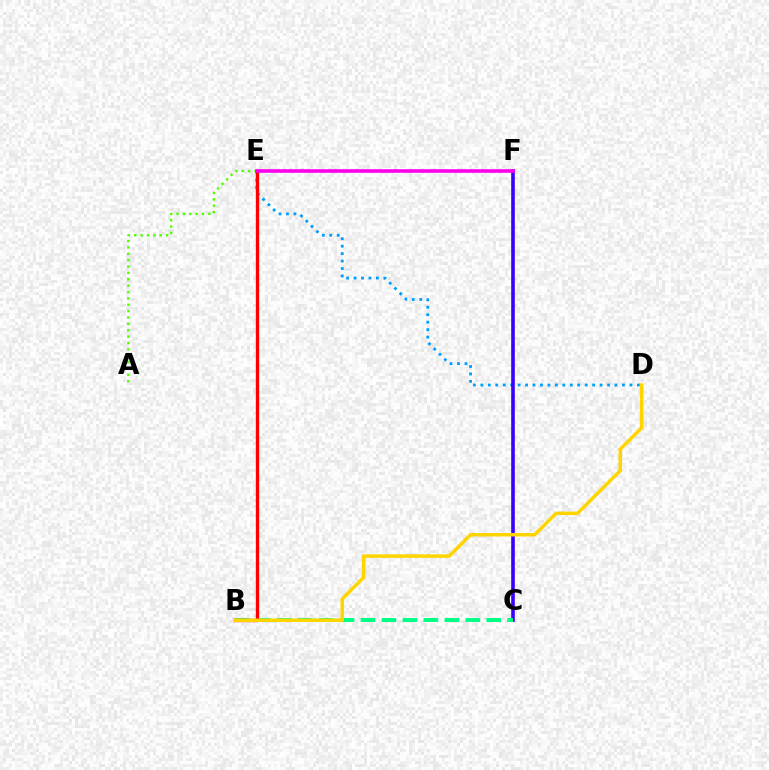{('D', 'E'): [{'color': '#009eff', 'line_style': 'dotted', 'thickness': 2.02}], ('C', 'F'): [{'color': '#3700ff', 'line_style': 'solid', 'thickness': 2.59}], ('A', 'E'): [{'color': '#4fff00', 'line_style': 'dotted', 'thickness': 1.73}], ('B', 'C'): [{'color': '#00ff86', 'line_style': 'dashed', 'thickness': 2.85}], ('B', 'E'): [{'color': '#ff0000', 'line_style': 'solid', 'thickness': 2.41}], ('E', 'F'): [{'color': '#ff00ed', 'line_style': 'solid', 'thickness': 2.6}], ('B', 'D'): [{'color': '#ffd500', 'line_style': 'solid', 'thickness': 2.51}]}